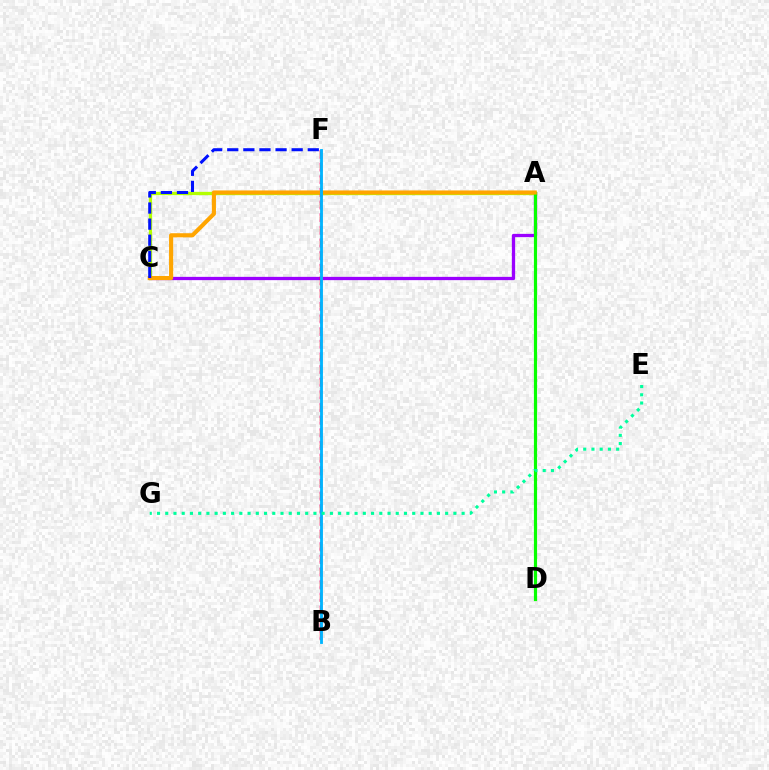{('A', 'C'): [{'color': '#9b00ff', 'line_style': 'solid', 'thickness': 2.36}, {'color': '#b3ff00', 'line_style': 'solid', 'thickness': 2.38}, {'color': '#ffa500', 'line_style': 'solid', 'thickness': 2.97}], ('A', 'D'): [{'color': '#08ff00', 'line_style': 'solid', 'thickness': 2.28}], ('B', 'F'): [{'color': '#ff0000', 'line_style': 'dashed', 'thickness': 1.72}, {'color': '#ff00bd', 'line_style': 'dotted', 'thickness': 1.72}, {'color': '#00b5ff', 'line_style': 'solid', 'thickness': 2.05}], ('C', 'F'): [{'color': '#0010ff', 'line_style': 'dashed', 'thickness': 2.19}], ('E', 'G'): [{'color': '#00ff9d', 'line_style': 'dotted', 'thickness': 2.24}]}